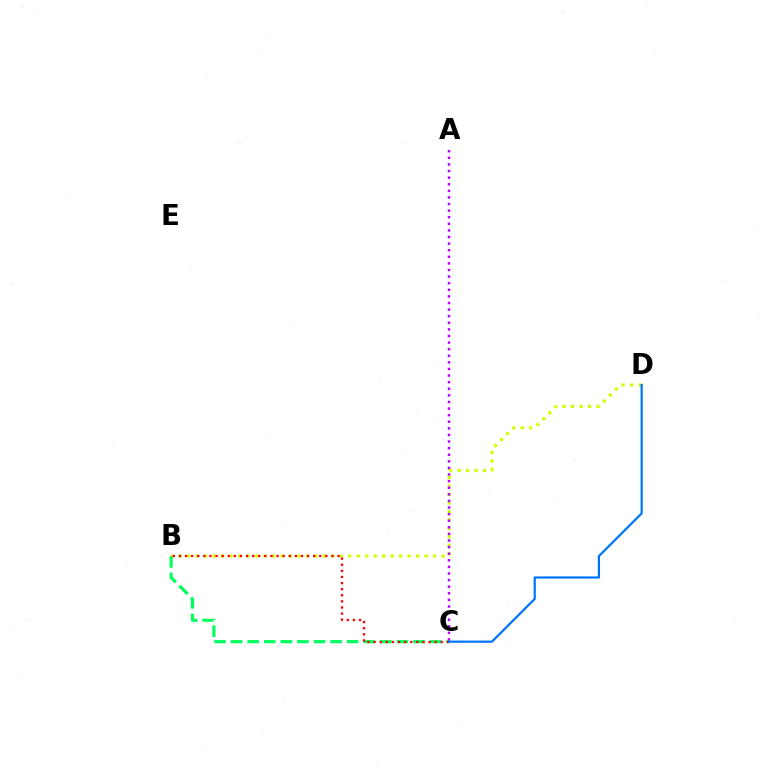{('B', 'D'): [{'color': '#d1ff00', 'line_style': 'dotted', 'thickness': 2.3}], ('B', 'C'): [{'color': '#00ff5c', 'line_style': 'dashed', 'thickness': 2.25}, {'color': '#ff0000', 'line_style': 'dotted', 'thickness': 1.66}], ('A', 'C'): [{'color': '#b900ff', 'line_style': 'dotted', 'thickness': 1.79}], ('C', 'D'): [{'color': '#0074ff', 'line_style': 'solid', 'thickness': 1.6}]}